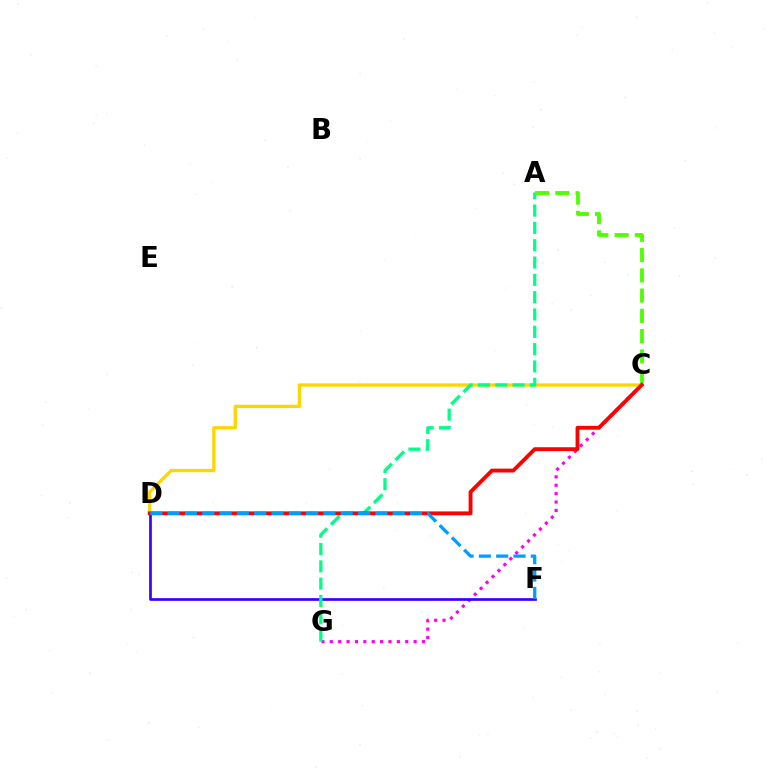{('C', 'G'): [{'color': '#ff00ed', 'line_style': 'dotted', 'thickness': 2.28}], ('D', 'F'): [{'color': '#3700ff', 'line_style': 'solid', 'thickness': 1.93}, {'color': '#009eff', 'line_style': 'dashed', 'thickness': 2.35}], ('C', 'D'): [{'color': '#ffd500', 'line_style': 'solid', 'thickness': 2.38}, {'color': '#ff0000', 'line_style': 'solid', 'thickness': 2.77}], ('A', 'G'): [{'color': '#00ff86', 'line_style': 'dashed', 'thickness': 2.35}], ('A', 'C'): [{'color': '#4fff00', 'line_style': 'dashed', 'thickness': 2.75}]}